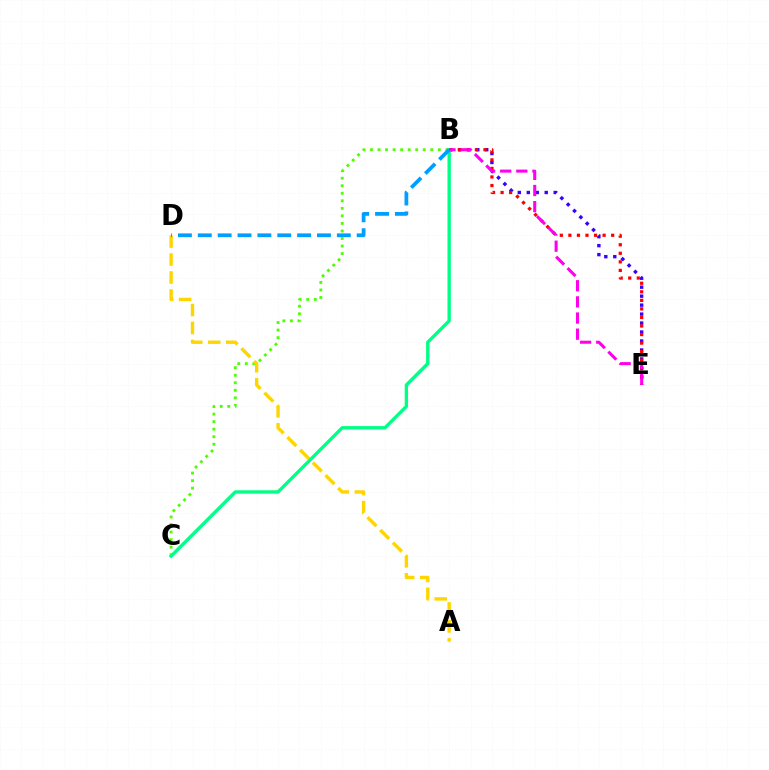{('B', 'E'): [{'color': '#3700ff', 'line_style': 'dotted', 'thickness': 2.44}, {'color': '#ff0000', 'line_style': 'dotted', 'thickness': 2.32}, {'color': '#ff00ed', 'line_style': 'dashed', 'thickness': 2.19}], ('B', 'C'): [{'color': '#4fff00', 'line_style': 'dotted', 'thickness': 2.05}, {'color': '#00ff86', 'line_style': 'solid', 'thickness': 2.42}], ('A', 'D'): [{'color': '#ffd500', 'line_style': 'dashed', 'thickness': 2.44}], ('B', 'D'): [{'color': '#009eff', 'line_style': 'dashed', 'thickness': 2.7}]}